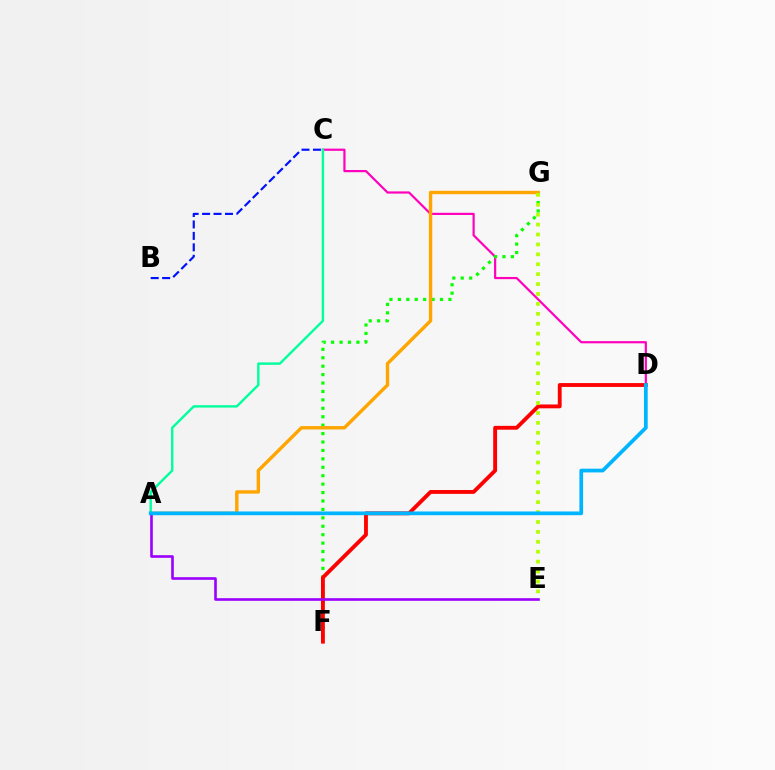{('C', 'D'): [{'color': '#ff00bd', 'line_style': 'solid', 'thickness': 1.58}], ('F', 'G'): [{'color': '#08ff00', 'line_style': 'dotted', 'thickness': 2.29}], ('A', 'G'): [{'color': '#ffa500', 'line_style': 'solid', 'thickness': 2.44}], ('D', 'F'): [{'color': '#ff0000', 'line_style': 'solid', 'thickness': 2.77}], ('A', 'C'): [{'color': '#00ff9d', 'line_style': 'solid', 'thickness': 1.72}], ('B', 'C'): [{'color': '#0010ff', 'line_style': 'dashed', 'thickness': 1.55}], ('E', 'G'): [{'color': '#b3ff00', 'line_style': 'dotted', 'thickness': 2.69}], ('A', 'E'): [{'color': '#9b00ff', 'line_style': 'solid', 'thickness': 1.89}], ('A', 'D'): [{'color': '#00b5ff', 'line_style': 'solid', 'thickness': 2.68}]}